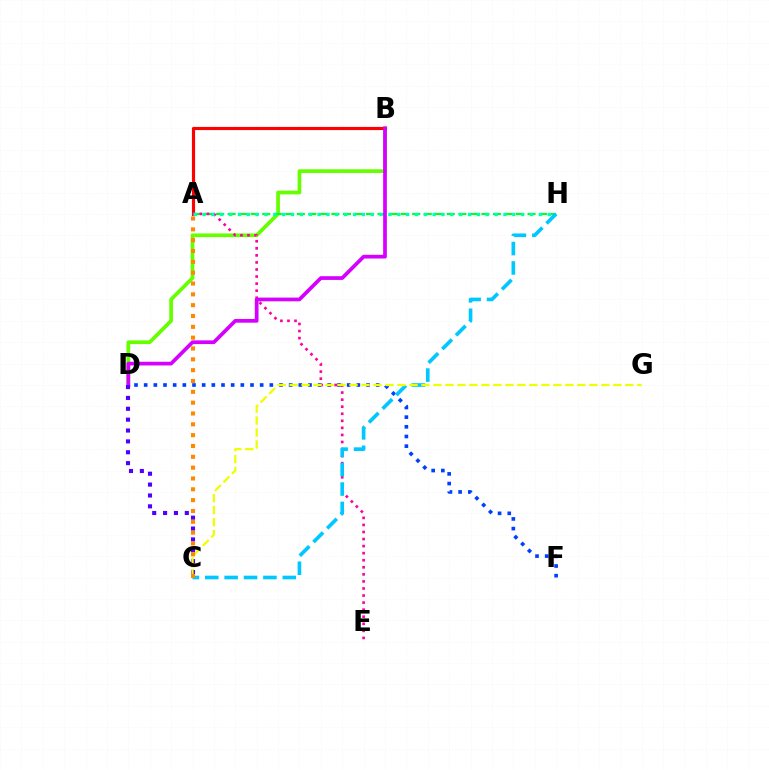{('B', 'D'): [{'color': '#66ff00', 'line_style': 'solid', 'thickness': 2.67}, {'color': '#d600ff', 'line_style': 'solid', 'thickness': 2.67}], ('A', 'B'): [{'color': '#ff0000', 'line_style': 'solid', 'thickness': 2.27}], ('D', 'F'): [{'color': '#003fff', 'line_style': 'dotted', 'thickness': 2.63}], ('A', 'H'): [{'color': '#00ff27', 'line_style': 'dashed', 'thickness': 1.57}, {'color': '#00ffaf', 'line_style': 'dotted', 'thickness': 2.41}], ('A', 'E'): [{'color': '#ff00a0', 'line_style': 'dotted', 'thickness': 1.92}], ('C', 'D'): [{'color': '#4f00ff', 'line_style': 'dotted', 'thickness': 2.95}], ('C', 'H'): [{'color': '#00c7ff', 'line_style': 'dashed', 'thickness': 2.63}], ('C', 'G'): [{'color': '#eeff00', 'line_style': 'dashed', 'thickness': 1.63}], ('A', 'C'): [{'color': '#ff8800', 'line_style': 'dotted', 'thickness': 2.94}]}